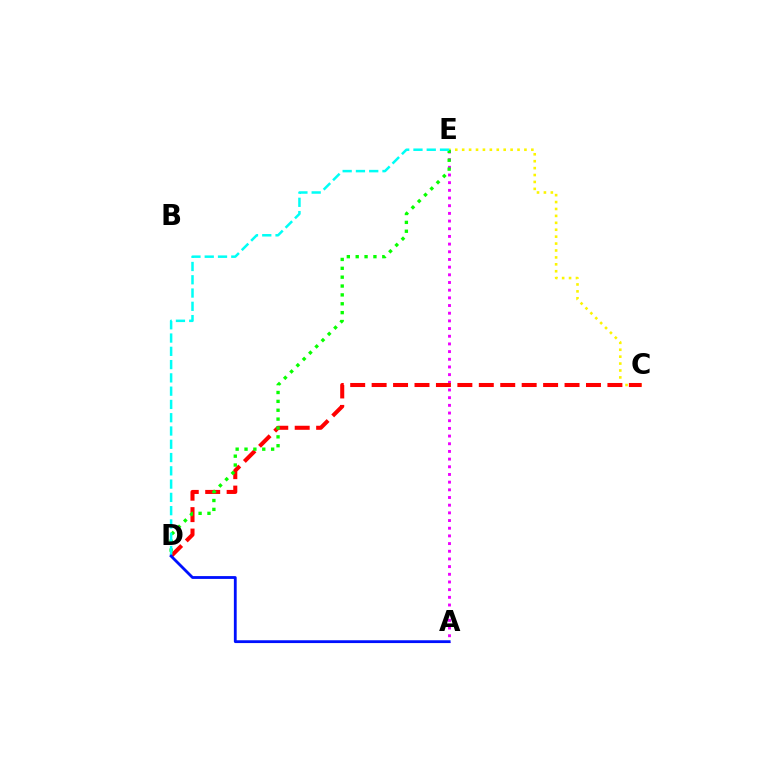{('C', 'E'): [{'color': '#fcf500', 'line_style': 'dotted', 'thickness': 1.88}], ('A', 'E'): [{'color': '#ee00ff', 'line_style': 'dotted', 'thickness': 2.09}], ('C', 'D'): [{'color': '#ff0000', 'line_style': 'dashed', 'thickness': 2.91}], ('D', 'E'): [{'color': '#08ff00', 'line_style': 'dotted', 'thickness': 2.41}, {'color': '#00fff6', 'line_style': 'dashed', 'thickness': 1.8}], ('A', 'D'): [{'color': '#0010ff', 'line_style': 'solid', 'thickness': 2.02}]}